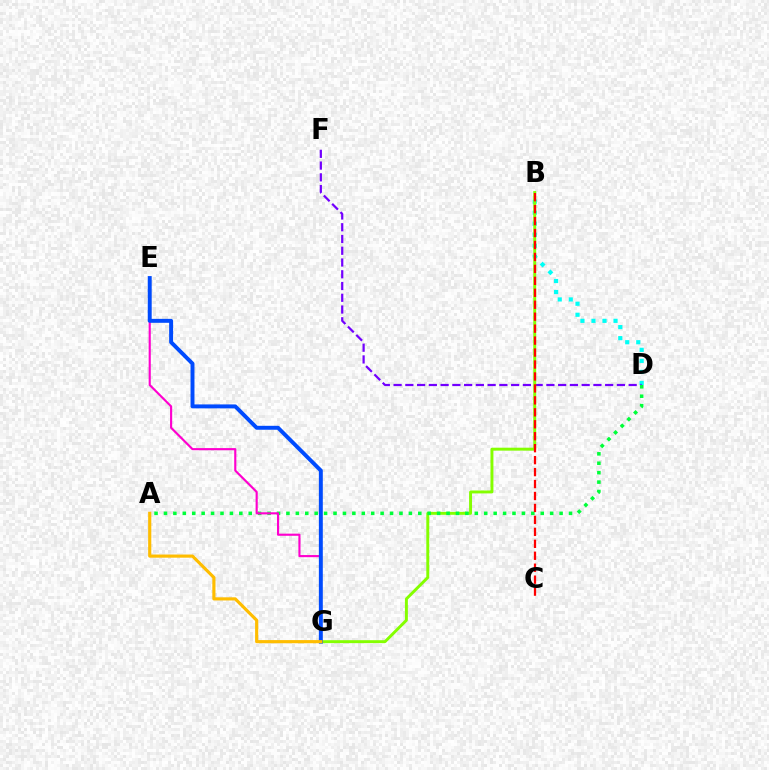{('B', 'D'): [{'color': '#00fff6', 'line_style': 'dotted', 'thickness': 3.0}], ('D', 'F'): [{'color': '#7200ff', 'line_style': 'dashed', 'thickness': 1.6}], ('B', 'G'): [{'color': '#84ff00', 'line_style': 'solid', 'thickness': 2.11}], ('A', 'D'): [{'color': '#00ff39', 'line_style': 'dotted', 'thickness': 2.56}], ('E', 'G'): [{'color': '#ff00cf', 'line_style': 'solid', 'thickness': 1.54}, {'color': '#004bff', 'line_style': 'solid', 'thickness': 2.84}], ('B', 'C'): [{'color': '#ff0000', 'line_style': 'dashed', 'thickness': 1.62}], ('A', 'G'): [{'color': '#ffbd00', 'line_style': 'solid', 'thickness': 2.27}]}